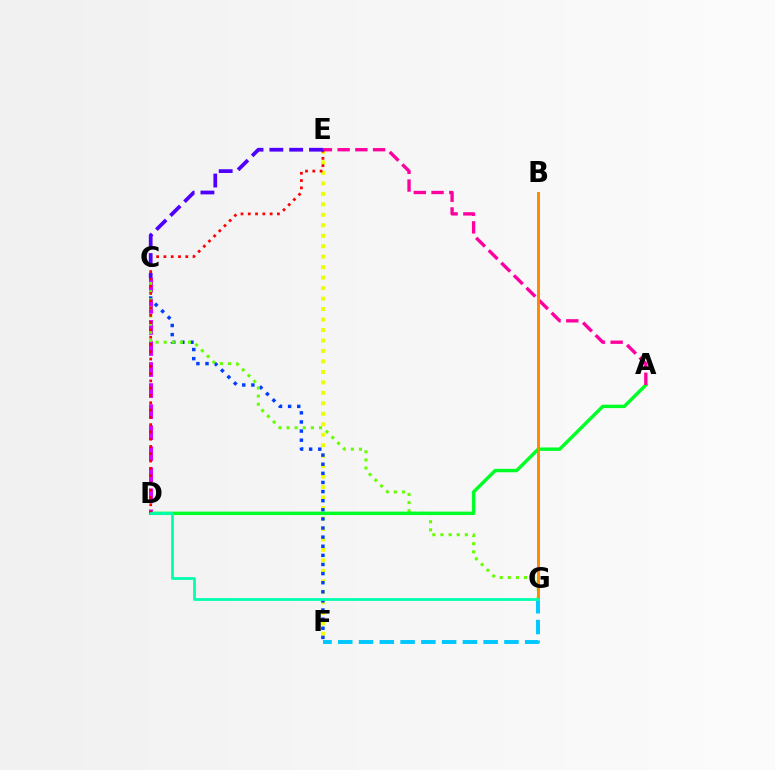{('E', 'F'): [{'color': '#eeff00', 'line_style': 'dotted', 'thickness': 2.85}], ('C', 'F'): [{'color': '#003fff', 'line_style': 'dotted', 'thickness': 2.48}], ('C', 'D'): [{'color': '#d600ff', 'line_style': 'dashed', 'thickness': 2.86}], ('C', 'G'): [{'color': '#66ff00', 'line_style': 'dotted', 'thickness': 2.21}], ('A', 'D'): [{'color': '#00ff27', 'line_style': 'solid', 'thickness': 2.46}], ('A', 'E'): [{'color': '#ff00a0', 'line_style': 'dashed', 'thickness': 2.41}], ('D', 'E'): [{'color': '#ff0000', 'line_style': 'dotted', 'thickness': 1.98}], ('B', 'G'): [{'color': '#ff8800', 'line_style': 'solid', 'thickness': 2.1}], ('F', 'G'): [{'color': '#00c7ff', 'line_style': 'dashed', 'thickness': 2.82}], ('D', 'G'): [{'color': '#00ffaf', 'line_style': 'solid', 'thickness': 1.98}], ('C', 'E'): [{'color': '#4f00ff', 'line_style': 'dashed', 'thickness': 2.69}]}